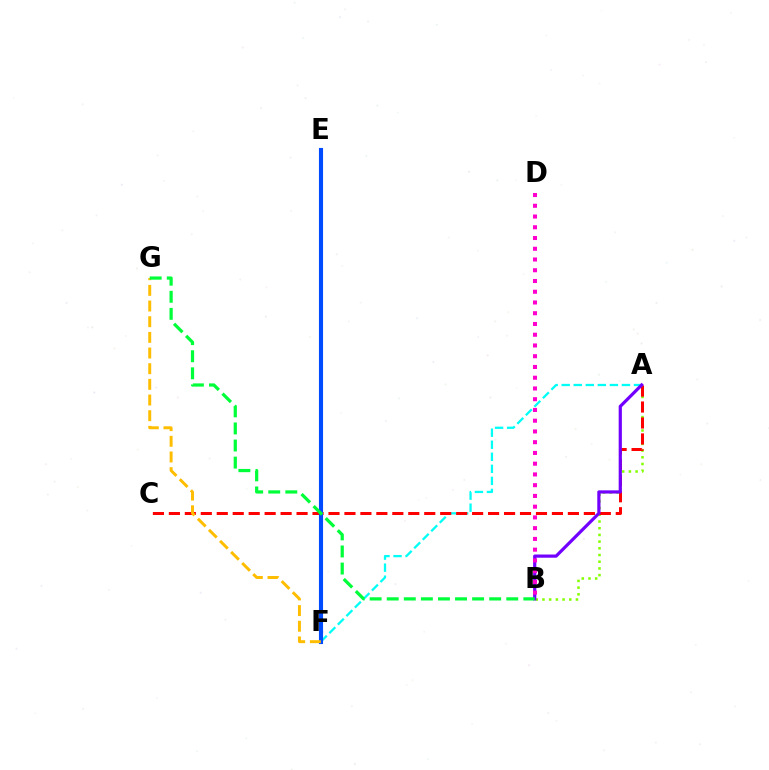{('A', 'B'): [{'color': '#84ff00', 'line_style': 'dotted', 'thickness': 1.82}, {'color': '#7200ff', 'line_style': 'solid', 'thickness': 2.3}], ('A', 'F'): [{'color': '#00fff6', 'line_style': 'dashed', 'thickness': 1.64}], ('A', 'C'): [{'color': '#ff0000', 'line_style': 'dashed', 'thickness': 2.17}], ('E', 'F'): [{'color': '#004bff', 'line_style': 'solid', 'thickness': 2.96}], ('F', 'G'): [{'color': '#ffbd00', 'line_style': 'dashed', 'thickness': 2.13}], ('B', 'G'): [{'color': '#00ff39', 'line_style': 'dashed', 'thickness': 2.32}], ('B', 'D'): [{'color': '#ff00cf', 'line_style': 'dotted', 'thickness': 2.92}]}